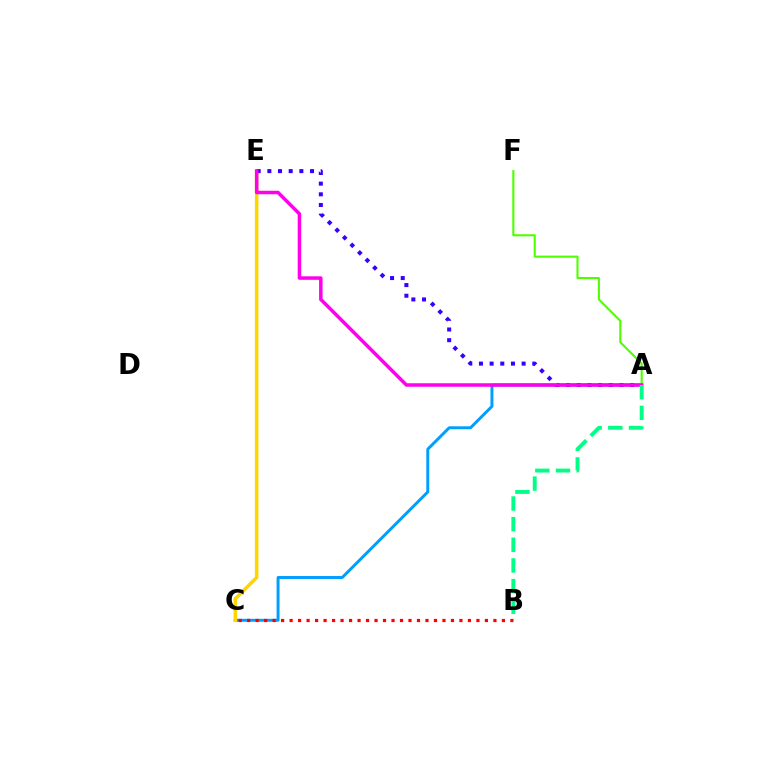{('A', 'C'): [{'color': '#009eff', 'line_style': 'solid', 'thickness': 2.13}], ('C', 'E'): [{'color': '#ffd500', 'line_style': 'solid', 'thickness': 2.54}], ('A', 'E'): [{'color': '#3700ff', 'line_style': 'dotted', 'thickness': 2.9}, {'color': '#ff00ed', 'line_style': 'solid', 'thickness': 2.52}], ('A', 'F'): [{'color': '#4fff00', 'line_style': 'solid', 'thickness': 1.51}], ('B', 'C'): [{'color': '#ff0000', 'line_style': 'dotted', 'thickness': 2.31}], ('A', 'B'): [{'color': '#00ff86', 'line_style': 'dashed', 'thickness': 2.8}]}